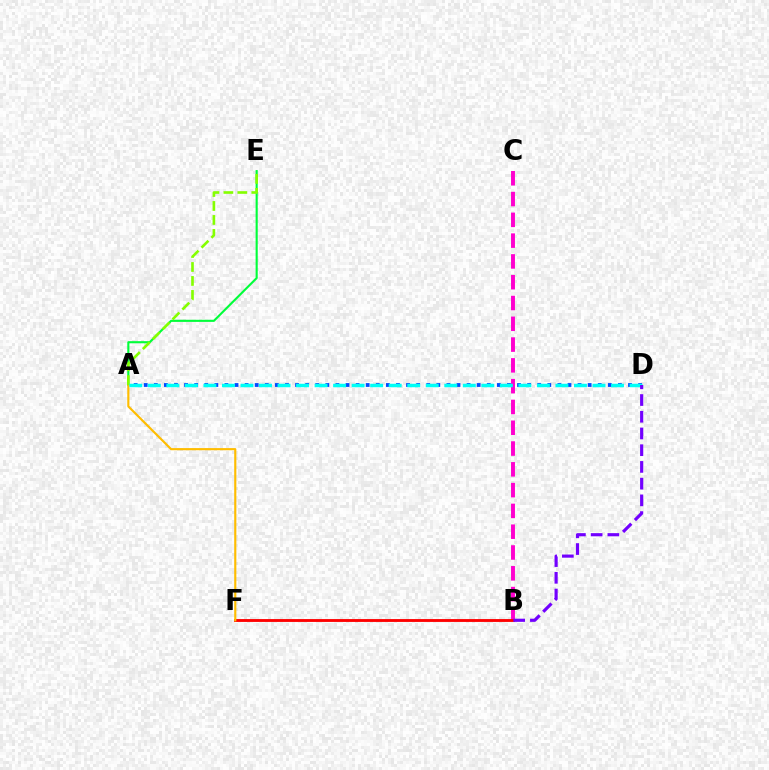{('B', 'C'): [{'color': '#ff00cf', 'line_style': 'dashed', 'thickness': 2.82}], ('B', 'F'): [{'color': '#ff0000', 'line_style': 'solid', 'thickness': 2.06}], ('A', 'D'): [{'color': '#004bff', 'line_style': 'dotted', 'thickness': 2.74}, {'color': '#00fff6', 'line_style': 'dashed', 'thickness': 2.52}], ('A', 'E'): [{'color': '#00ff39', 'line_style': 'solid', 'thickness': 1.52}, {'color': '#84ff00', 'line_style': 'dashed', 'thickness': 1.9}], ('A', 'F'): [{'color': '#ffbd00', 'line_style': 'solid', 'thickness': 1.55}], ('B', 'D'): [{'color': '#7200ff', 'line_style': 'dashed', 'thickness': 2.27}]}